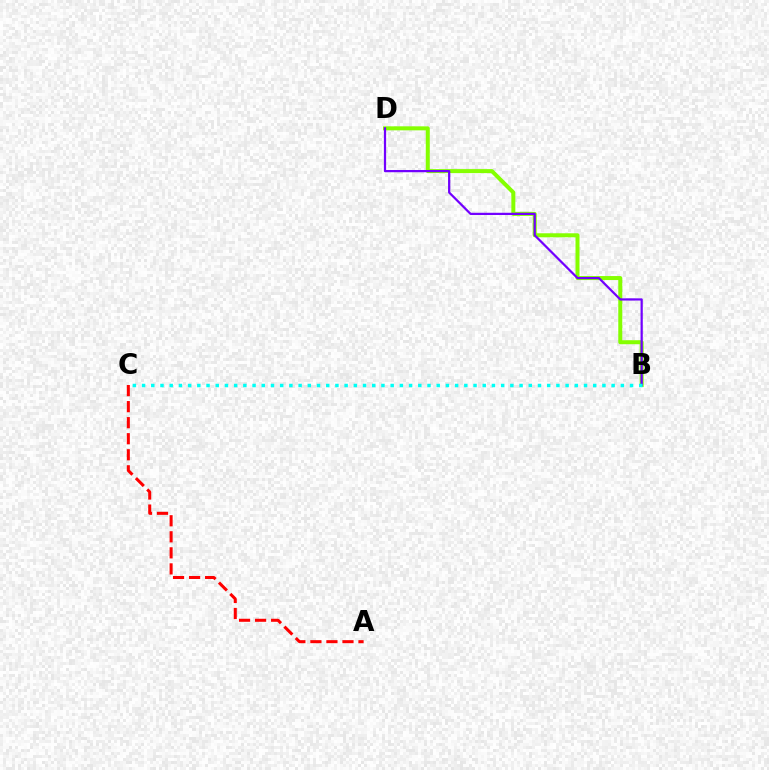{('A', 'C'): [{'color': '#ff0000', 'line_style': 'dashed', 'thickness': 2.18}], ('B', 'D'): [{'color': '#84ff00', 'line_style': 'solid', 'thickness': 2.88}, {'color': '#7200ff', 'line_style': 'solid', 'thickness': 1.6}], ('B', 'C'): [{'color': '#00fff6', 'line_style': 'dotted', 'thickness': 2.5}]}